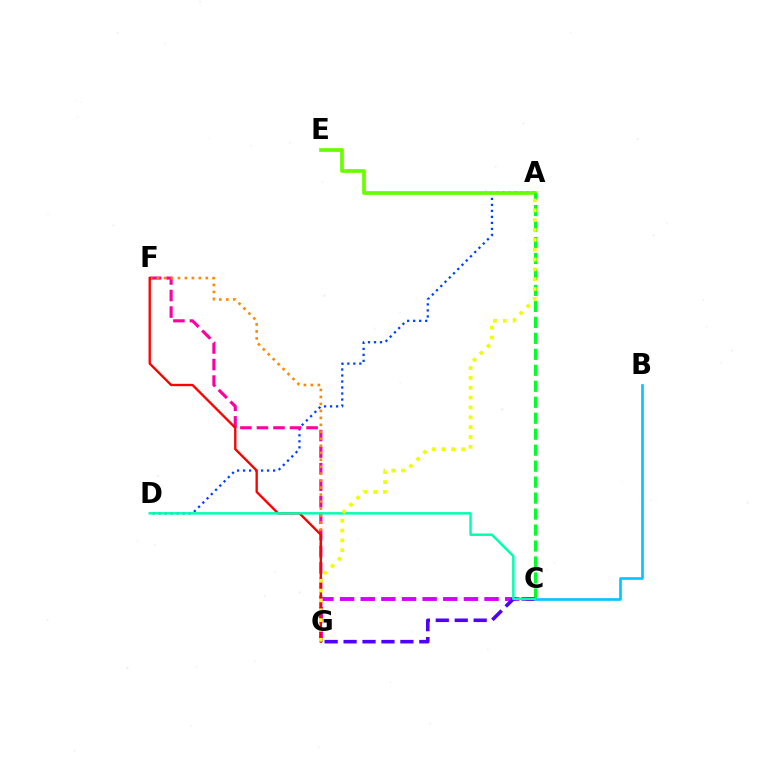{('A', 'D'): [{'color': '#003fff', 'line_style': 'dotted', 'thickness': 1.63}], ('F', 'G'): [{'color': '#ff00a0', 'line_style': 'dashed', 'thickness': 2.25}, {'color': '#ff8800', 'line_style': 'dotted', 'thickness': 1.9}, {'color': '#ff0000', 'line_style': 'solid', 'thickness': 1.69}], ('A', 'E'): [{'color': '#66ff00', 'line_style': 'solid', 'thickness': 2.67}], ('C', 'G'): [{'color': '#d600ff', 'line_style': 'dashed', 'thickness': 2.8}, {'color': '#4f00ff', 'line_style': 'dashed', 'thickness': 2.57}], ('A', 'C'): [{'color': '#00ff27', 'line_style': 'dashed', 'thickness': 2.17}], ('B', 'C'): [{'color': '#00c7ff', 'line_style': 'solid', 'thickness': 1.91}], ('C', 'D'): [{'color': '#00ffaf', 'line_style': 'solid', 'thickness': 1.77}], ('A', 'G'): [{'color': '#eeff00', 'line_style': 'dotted', 'thickness': 2.67}]}